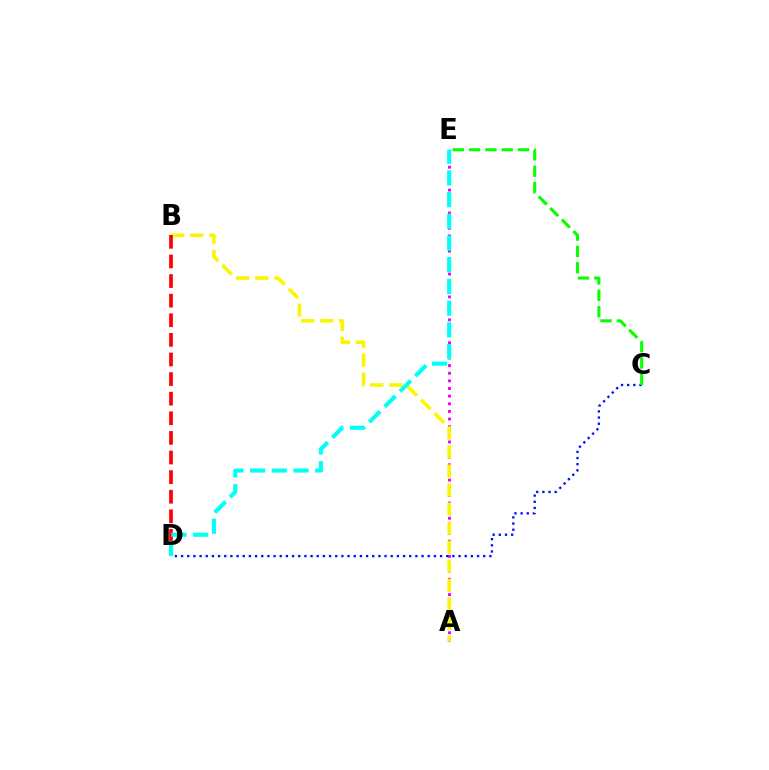{('A', 'E'): [{'color': '#ee00ff', 'line_style': 'dotted', 'thickness': 2.07}], ('C', 'D'): [{'color': '#0010ff', 'line_style': 'dotted', 'thickness': 1.68}], ('A', 'B'): [{'color': '#fcf500', 'line_style': 'dashed', 'thickness': 2.59}], ('B', 'D'): [{'color': '#ff0000', 'line_style': 'dashed', 'thickness': 2.66}], ('D', 'E'): [{'color': '#00fff6', 'line_style': 'dashed', 'thickness': 2.95}], ('C', 'E'): [{'color': '#08ff00', 'line_style': 'dashed', 'thickness': 2.22}]}